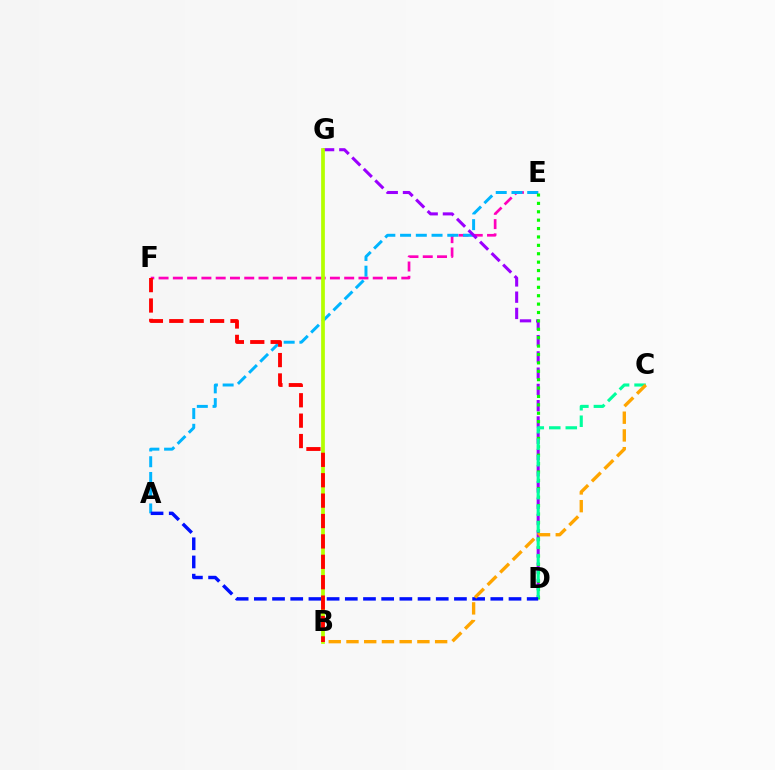{('E', 'F'): [{'color': '#ff00bd', 'line_style': 'dashed', 'thickness': 1.94}], ('A', 'E'): [{'color': '#00b5ff', 'line_style': 'dashed', 'thickness': 2.14}], ('D', 'G'): [{'color': '#9b00ff', 'line_style': 'dashed', 'thickness': 2.21}], ('D', 'E'): [{'color': '#08ff00', 'line_style': 'dotted', 'thickness': 2.28}], ('C', 'D'): [{'color': '#00ff9d', 'line_style': 'dashed', 'thickness': 2.24}], ('A', 'D'): [{'color': '#0010ff', 'line_style': 'dashed', 'thickness': 2.47}], ('B', 'C'): [{'color': '#ffa500', 'line_style': 'dashed', 'thickness': 2.41}], ('B', 'G'): [{'color': '#b3ff00', 'line_style': 'solid', 'thickness': 2.68}], ('B', 'F'): [{'color': '#ff0000', 'line_style': 'dashed', 'thickness': 2.77}]}